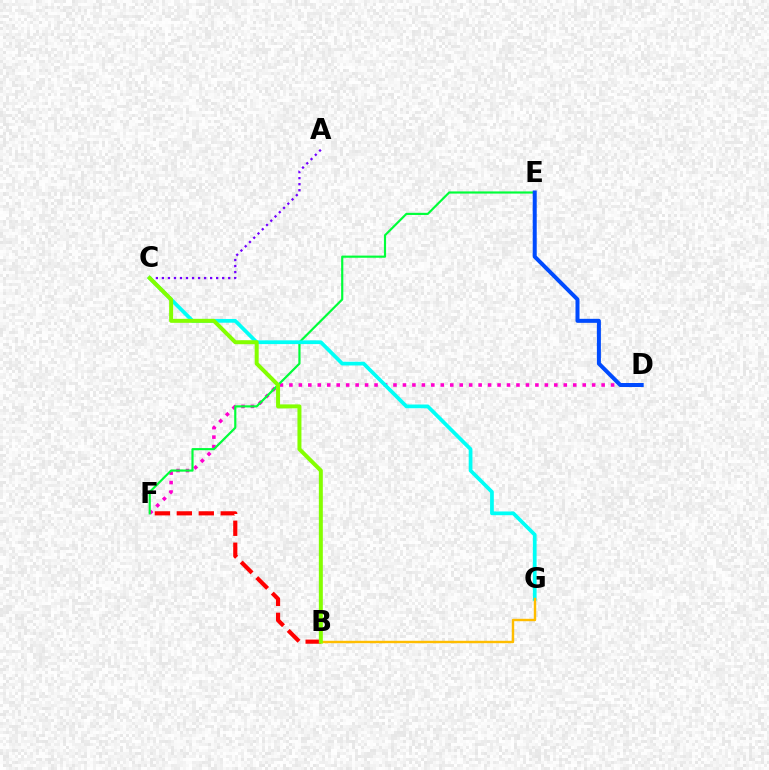{('D', 'F'): [{'color': '#ff00cf', 'line_style': 'dotted', 'thickness': 2.57}], ('A', 'C'): [{'color': '#7200ff', 'line_style': 'dotted', 'thickness': 1.64}], ('E', 'F'): [{'color': '#00ff39', 'line_style': 'solid', 'thickness': 1.56}], ('B', 'F'): [{'color': '#ff0000', 'line_style': 'dashed', 'thickness': 2.98}], ('C', 'G'): [{'color': '#00fff6', 'line_style': 'solid', 'thickness': 2.7}], ('B', 'G'): [{'color': '#ffbd00', 'line_style': 'solid', 'thickness': 1.74}], ('B', 'C'): [{'color': '#84ff00', 'line_style': 'solid', 'thickness': 2.87}], ('D', 'E'): [{'color': '#004bff', 'line_style': 'solid', 'thickness': 2.89}]}